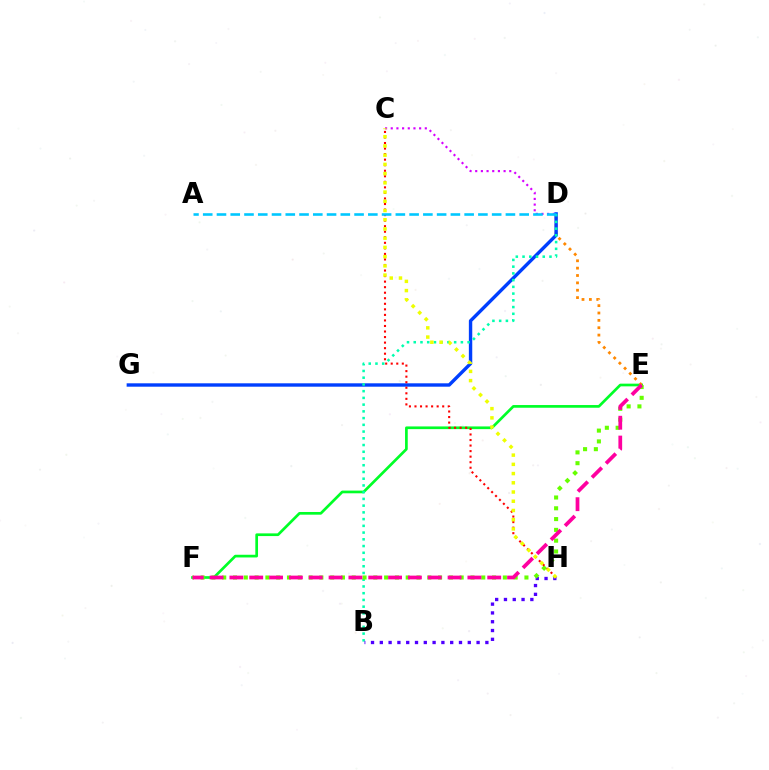{('E', 'F'): [{'color': '#00ff27', 'line_style': 'solid', 'thickness': 1.94}, {'color': '#66ff00', 'line_style': 'dotted', 'thickness': 2.93}, {'color': '#ff00a0', 'line_style': 'dashed', 'thickness': 2.69}], ('C', 'D'): [{'color': '#d600ff', 'line_style': 'dotted', 'thickness': 1.54}], ('D', 'E'): [{'color': '#ff8800', 'line_style': 'dotted', 'thickness': 2.0}], ('D', 'G'): [{'color': '#003fff', 'line_style': 'solid', 'thickness': 2.44}], ('B', 'D'): [{'color': '#00ffaf', 'line_style': 'dotted', 'thickness': 1.83}], ('B', 'H'): [{'color': '#4f00ff', 'line_style': 'dotted', 'thickness': 2.39}], ('C', 'H'): [{'color': '#ff0000', 'line_style': 'dotted', 'thickness': 1.51}, {'color': '#eeff00', 'line_style': 'dotted', 'thickness': 2.51}], ('A', 'D'): [{'color': '#00c7ff', 'line_style': 'dashed', 'thickness': 1.87}]}